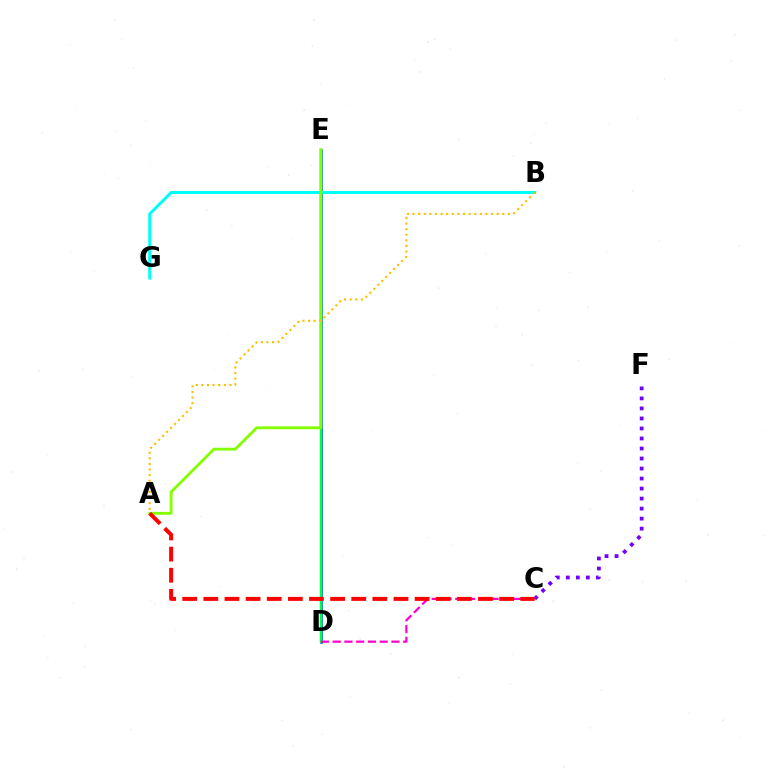{('D', 'E'): [{'color': '#004bff', 'line_style': 'solid', 'thickness': 1.89}, {'color': '#00ff39', 'line_style': 'solid', 'thickness': 1.79}], ('B', 'G'): [{'color': '#00fff6', 'line_style': 'solid', 'thickness': 2.16}], ('C', 'F'): [{'color': '#7200ff', 'line_style': 'dotted', 'thickness': 2.72}], ('C', 'D'): [{'color': '#ff00cf', 'line_style': 'dashed', 'thickness': 1.6}], ('A', 'E'): [{'color': '#84ff00', 'line_style': 'solid', 'thickness': 2.06}], ('A', 'B'): [{'color': '#ffbd00', 'line_style': 'dotted', 'thickness': 1.52}], ('A', 'C'): [{'color': '#ff0000', 'line_style': 'dashed', 'thickness': 2.87}]}